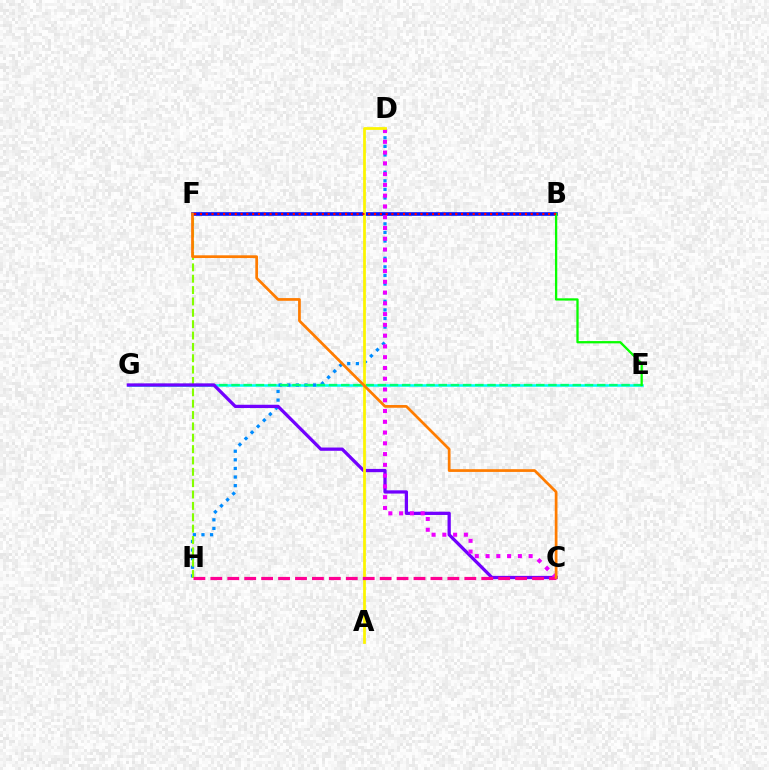{('E', 'G'): [{'color': '#00fff6', 'line_style': 'solid', 'thickness': 1.84}, {'color': '#00ff74', 'line_style': 'dashed', 'thickness': 1.66}], ('D', 'H'): [{'color': '#008cff', 'line_style': 'dotted', 'thickness': 2.34}], ('F', 'H'): [{'color': '#84ff00', 'line_style': 'dashed', 'thickness': 1.54}], ('B', 'F'): [{'color': '#0010ff', 'line_style': 'solid', 'thickness': 2.59}, {'color': '#ff0000', 'line_style': 'dotted', 'thickness': 1.58}], ('C', 'G'): [{'color': '#7200ff', 'line_style': 'solid', 'thickness': 2.35}], ('C', 'D'): [{'color': '#ee00ff', 'line_style': 'dotted', 'thickness': 2.93}], ('A', 'D'): [{'color': '#fcf500', 'line_style': 'solid', 'thickness': 1.99}], ('B', 'E'): [{'color': '#08ff00', 'line_style': 'solid', 'thickness': 1.65}], ('C', 'H'): [{'color': '#ff0094', 'line_style': 'dashed', 'thickness': 2.3}], ('C', 'F'): [{'color': '#ff7c00', 'line_style': 'solid', 'thickness': 1.97}]}